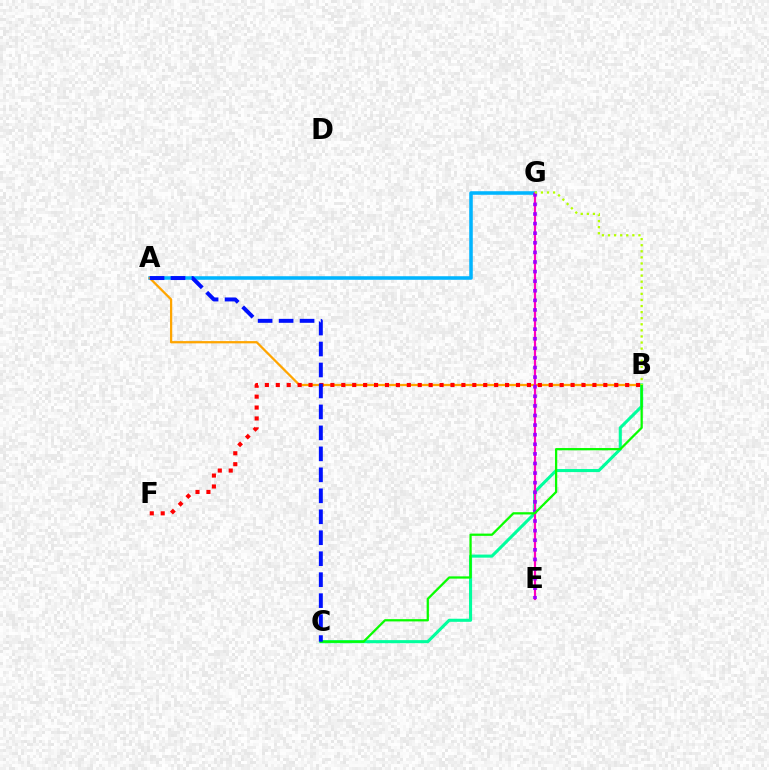{('A', 'G'): [{'color': '#00b5ff', 'line_style': 'solid', 'thickness': 2.56}], ('A', 'B'): [{'color': '#ffa500', 'line_style': 'solid', 'thickness': 1.63}], ('B', 'C'): [{'color': '#00ff9d', 'line_style': 'solid', 'thickness': 2.21}, {'color': '#08ff00', 'line_style': 'solid', 'thickness': 1.63}], ('E', 'G'): [{'color': '#ff00bd', 'line_style': 'solid', 'thickness': 1.57}, {'color': '#9b00ff', 'line_style': 'dotted', 'thickness': 2.61}], ('B', 'F'): [{'color': '#ff0000', 'line_style': 'dotted', 'thickness': 2.97}], ('B', 'G'): [{'color': '#b3ff00', 'line_style': 'dotted', 'thickness': 1.65}], ('A', 'C'): [{'color': '#0010ff', 'line_style': 'dashed', 'thickness': 2.85}]}